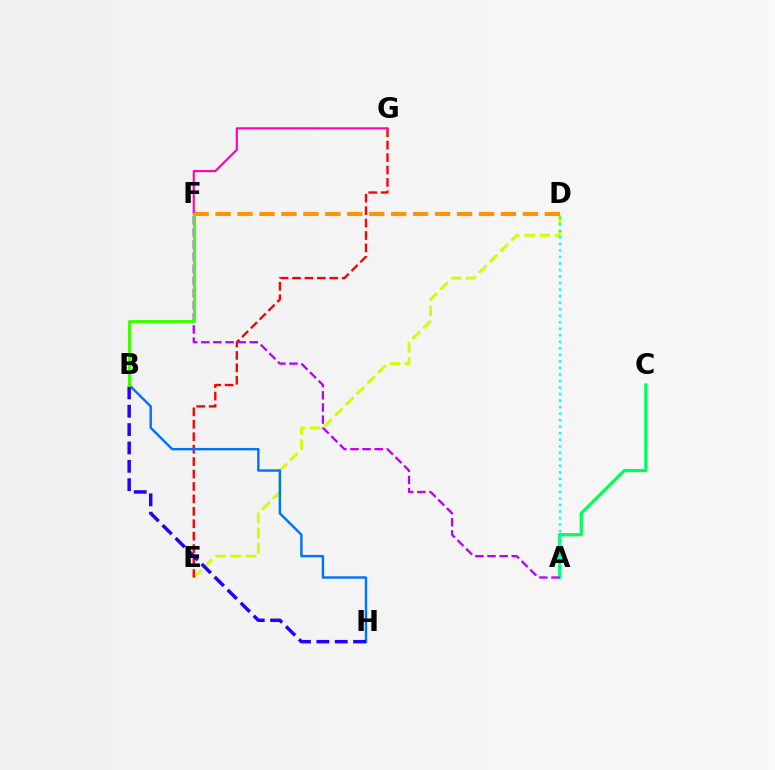{('D', 'E'): [{'color': '#d1ff00', 'line_style': 'dashed', 'thickness': 2.06}], ('E', 'G'): [{'color': '#ff0000', 'line_style': 'dashed', 'thickness': 1.69}], ('D', 'F'): [{'color': '#ff9400', 'line_style': 'dashed', 'thickness': 2.98}], ('A', 'C'): [{'color': '#00ff5c', 'line_style': 'solid', 'thickness': 2.32}], ('F', 'G'): [{'color': '#ff00ac', 'line_style': 'solid', 'thickness': 1.52}], ('B', 'H'): [{'color': '#0074ff', 'line_style': 'solid', 'thickness': 1.75}, {'color': '#2500ff', 'line_style': 'dashed', 'thickness': 2.49}], ('A', 'D'): [{'color': '#00fff6', 'line_style': 'dotted', 'thickness': 1.77}], ('A', 'F'): [{'color': '#b900ff', 'line_style': 'dashed', 'thickness': 1.65}], ('B', 'F'): [{'color': '#3dff00', 'line_style': 'solid', 'thickness': 2.11}]}